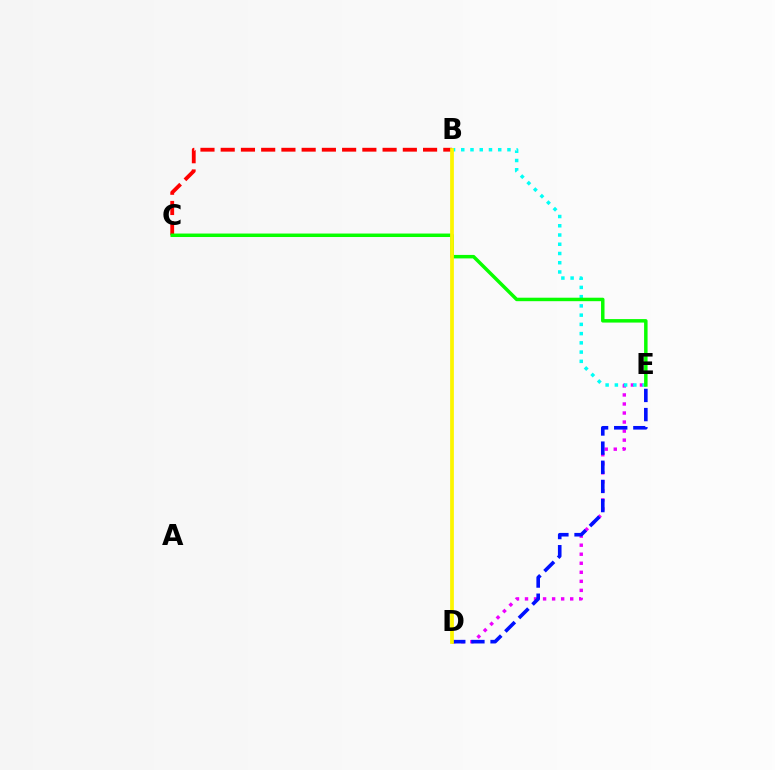{('D', 'E'): [{'color': '#ee00ff', 'line_style': 'dotted', 'thickness': 2.46}, {'color': '#0010ff', 'line_style': 'dashed', 'thickness': 2.6}], ('B', 'C'): [{'color': '#ff0000', 'line_style': 'dashed', 'thickness': 2.75}], ('B', 'E'): [{'color': '#00fff6', 'line_style': 'dotted', 'thickness': 2.51}], ('C', 'E'): [{'color': '#08ff00', 'line_style': 'solid', 'thickness': 2.5}], ('B', 'D'): [{'color': '#fcf500', 'line_style': 'solid', 'thickness': 2.7}]}